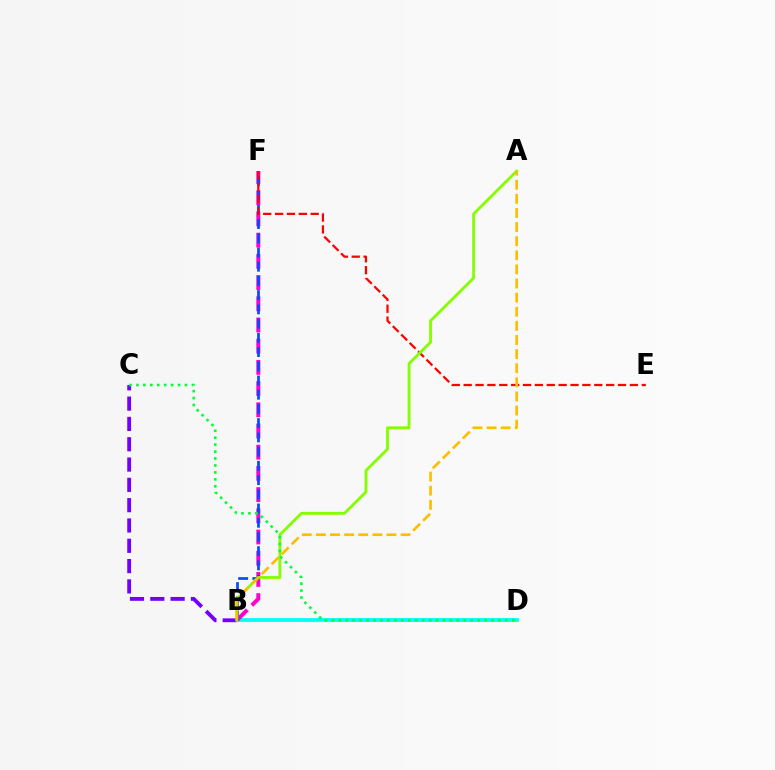{('B', 'D'): [{'color': '#00fff6', 'line_style': 'solid', 'thickness': 2.73}], ('B', 'F'): [{'color': '#ff00cf', 'line_style': 'dashed', 'thickness': 2.88}, {'color': '#004bff', 'line_style': 'dashed', 'thickness': 1.93}], ('E', 'F'): [{'color': '#ff0000', 'line_style': 'dashed', 'thickness': 1.61}], ('B', 'C'): [{'color': '#7200ff', 'line_style': 'dashed', 'thickness': 2.76}], ('A', 'B'): [{'color': '#84ff00', 'line_style': 'solid', 'thickness': 2.05}, {'color': '#ffbd00', 'line_style': 'dashed', 'thickness': 1.92}], ('C', 'D'): [{'color': '#00ff39', 'line_style': 'dotted', 'thickness': 1.89}]}